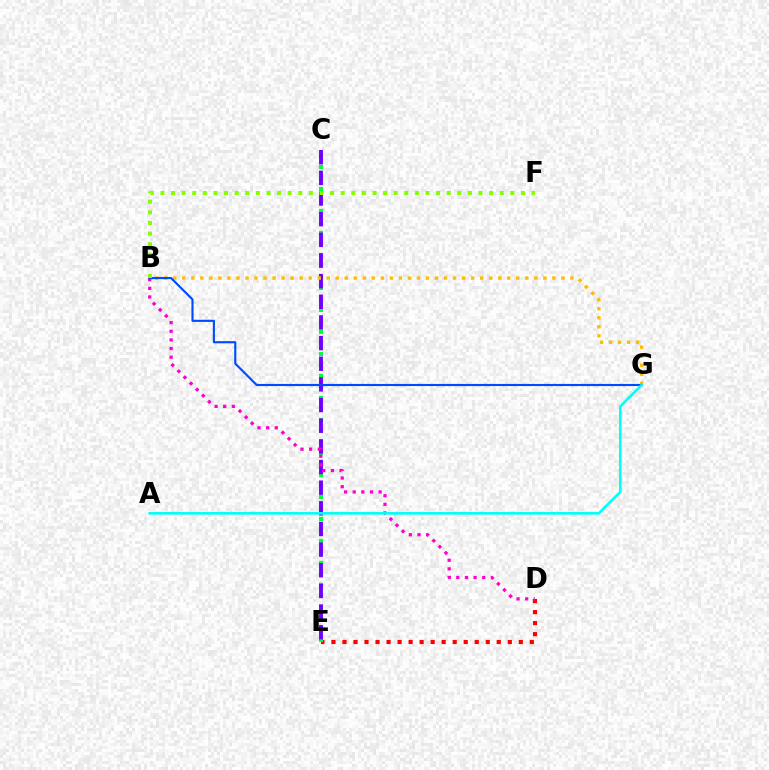{('D', 'E'): [{'color': '#ff0000', 'line_style': 'dotted', 'thickness': 2.99}], ('C', 'E'): [{'color': '#00ff39', 'line_style': 'dotted', 'thickness': 2.99}, {'color': '#7200ff', 'line_style': 'dashed', 'thickness': 2.81}], ('B', 'D'): [{'color': '#ff00cf', 'line_style': 'dotted', 'thickness': 2.35}], ('B', 'G'): [{'color': '#ffbd00', 'line_style': 'dotted', 'thickness': 2.45}, {'color': '#004bff', 'line_style': 'solid', 'thickness': 1.53}], ('A', 'G'): [{'color': '#00fff6', 'line_style': 'solid', 'thickness': 1.87}], ('B', 'F'): [{'color': '#84ff00', 'line_style': 'dotted', 'thickness': 2.88}]}